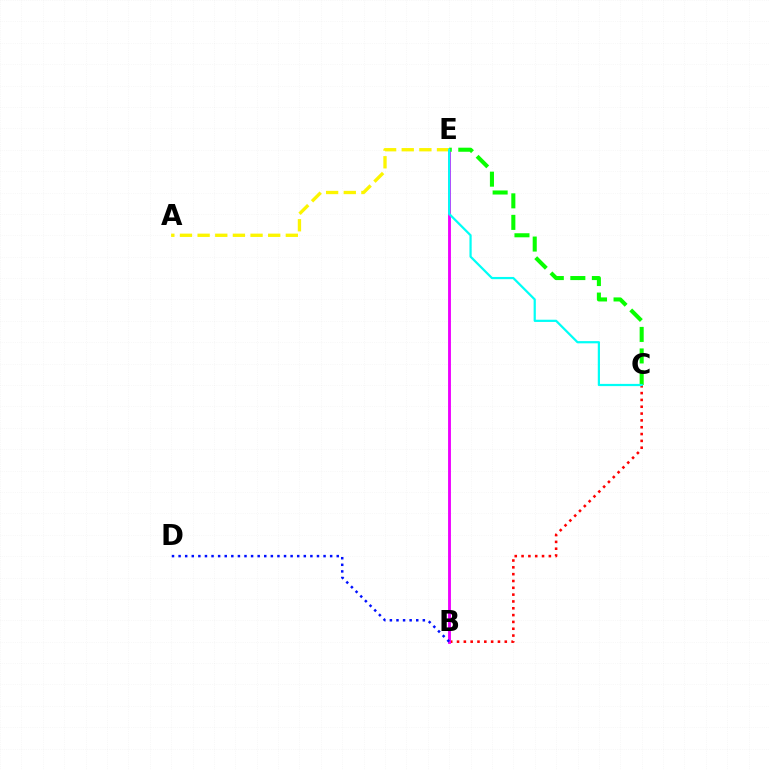{('B', 'C'): [{'color': '#ff0000', 'line_style': 'dotted', 'thickness': 1.85}], ('A', 'E'): [{'color': '#fcf500', 'line_style': 'dashed', 'thickness': 2.4}], ('B', 'E'): [{'color': '#ee00ff', 'line_style': 'solid', 'thickness': 2.06}], ('B', 'D'): [{'color': '#0010ff', 'line_style': 'dotted', 'thickness': 1.79}], ('C', 'E'): [{'color': '#08ff00', 'line_style': 'dashed', 'thickness': 2.93}, {'color': '#00fff6', 'line_style': 'solid', 'thickness': 1.6}]}